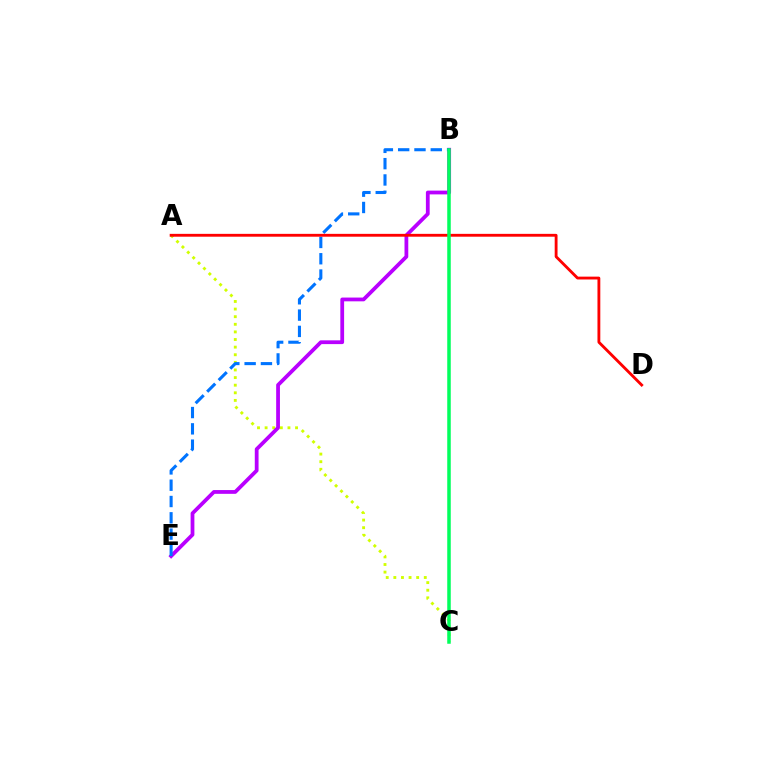{('A', 'C'): [{'color': '#d1ff00', 'line_style': 'dotted', 'thickness': 2.07}], ('B', 'E'): [{'color': '#b900ff', 'line_style': 'solid', 'thickness': 2.72}, {'color': '#0074ff', 'line_style': 'dashed', 'thickness': 2.21}], ('A', 'D'): [{'color': '#ff0000', 'line_style': 'solid', 'thickness': 2.05}], ('B', 'C'): [{'color': '#00ff5c', 'line_style': 'solid', 'thickness': 2.53}]}